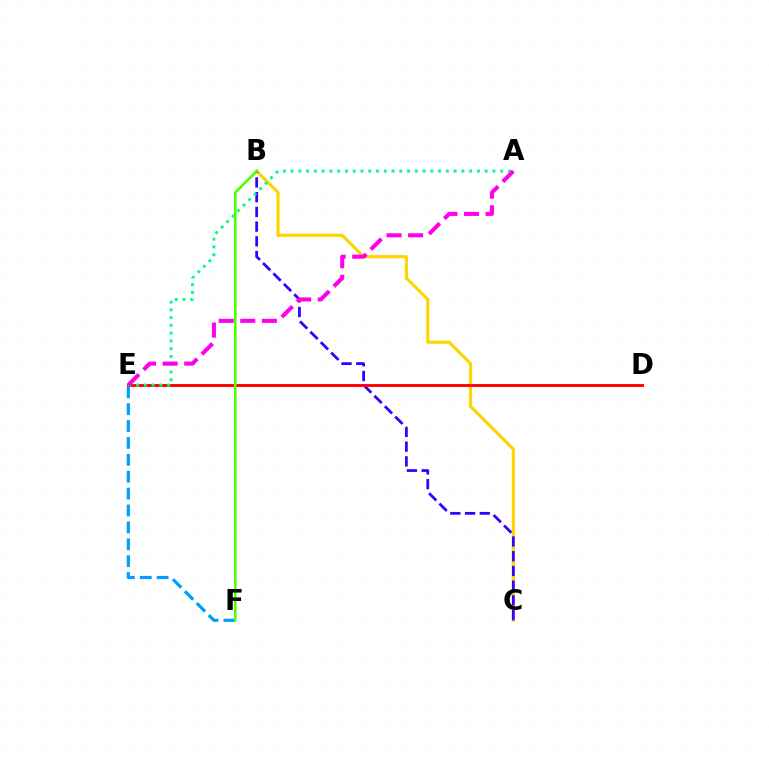{('B', 'C'): [{'color': '#ffd500', 'line_style': 'solid', 'thickness': 2.26}, {'color': '#3700ff', 'line_style': 'dashed', 'thickness': 2.0}], ('D', 'E'): [{'color': '#ff0000', 'line_style': 'solid', 'thickness': 2.09}], ('A', 'E'): [{'color': '#00ff86', 'line_style': 'dotted', 'thickness': 2.11}, {'color': '#ff00ed', 'line_style': 'dashed', 'thickness': 2.93}], ('E', 'F'): [{'color': '#009eff', 'line_style': 'dashed', 'thickness': 2.29}], ('B', 'F'): [{'color': '#4fff00', 'line_style': 'solid', 'thickness': 1.89}]}